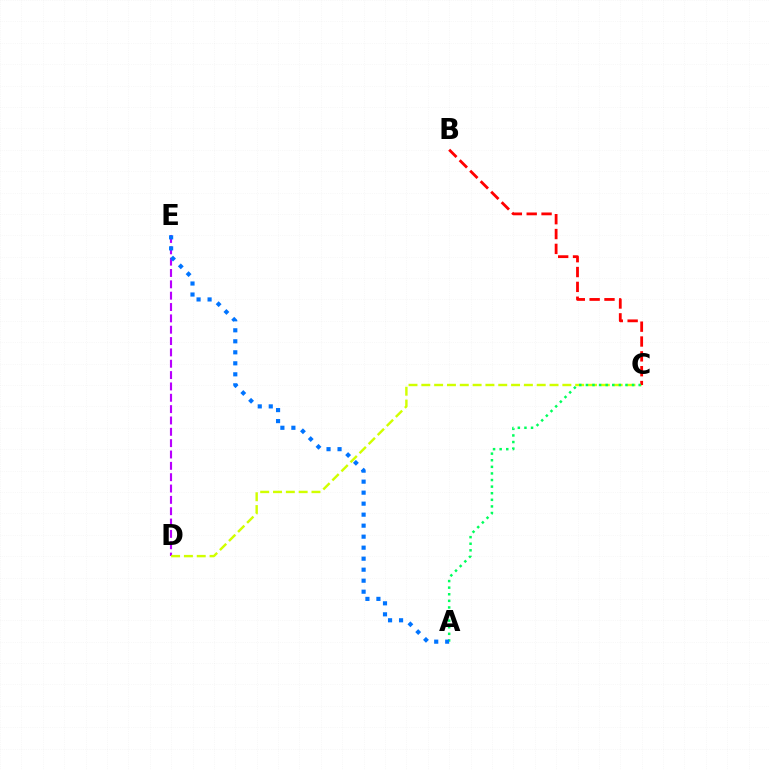{('D', 'E'): [{'color': '#b900ff', 'line_style': 'dashed', 'thickness': 1.54}], ('C', 'D'): [{'color': '#d1ff00', 'line_style': 'dashed', 'thickness': 1.74}], ('B', 'C'): [{'color': '#ff0000', 'line_style': 'dashed', 'thickness': 2.02}], ('A', 'C'): [{'color': '#00ff5c', 'line_style': 'dotted', 'thickness': 1.79}], ('A', 'E'): [{'color': '#0074ff', 'line_style': 'dotted', 'thickness': 2.99}]}